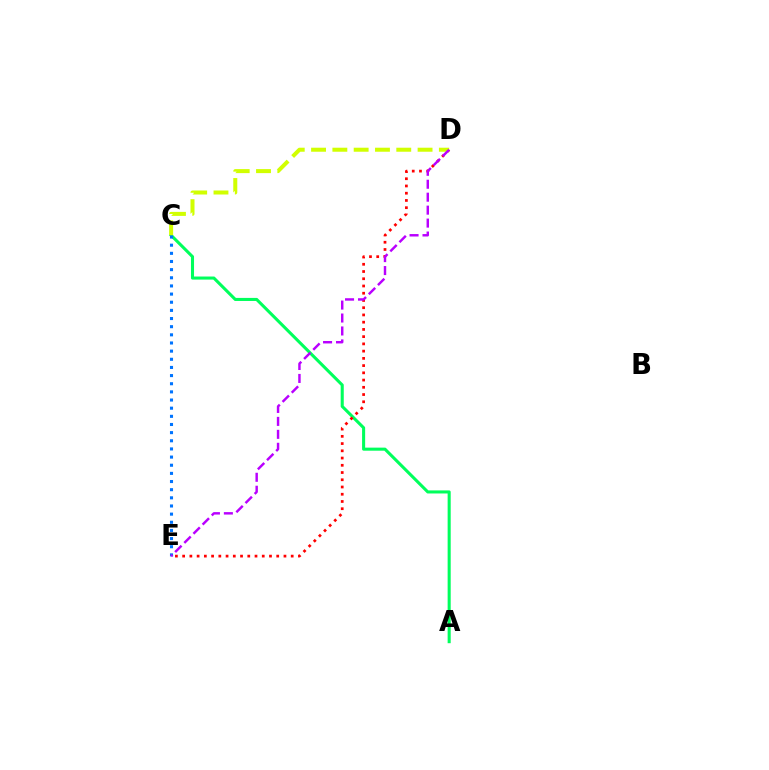{('A', 'C'): [{'color': '#00ff5c', 'line_style': 'solid', 'thickness': 2.21}], ('D', 'E'): [{'color': '#ff0000', 'line_style': 'dotted', 'thickness': 1.97}, {'color': '#b900ff', 'line_style': 'dashed', 'thickness': 1.76}], ('C', 'D'): [{'color': '#d1ff00', 'line_style': 'dashed', 'thickness': 2.89}], ('C', 'E'): [{'color': '#0074ff', 'line_style': 'dotted', 'thickness': 2.21}]}